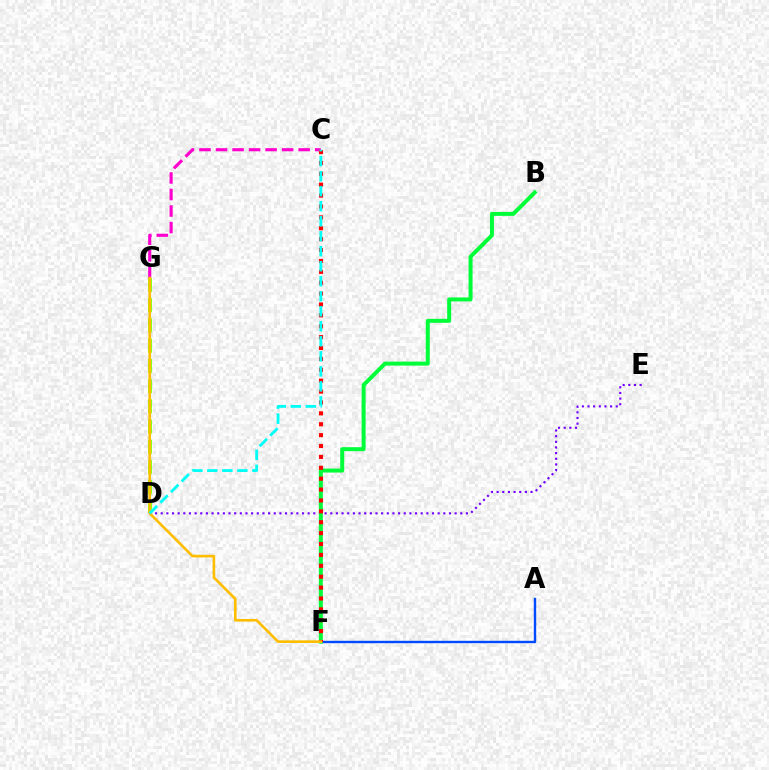{('C', 'G'): [{'color': '#ff00cf', 'line_style': 'dashed', 'thickness': 2.25}], ('D', 'E'): [{'color': '#7200ff', 'line_style': 'dotted', 'thickness': 1.54}], ('A', 'F'): [{'color': '#004bff', 'line_style': 'solid', 'thickness': 1.73}], ('D', 'G'): [{'color': '#84ff00', 'line_style': 'dashed', 'thickness': 2.75}], ('B', 'F'): [{'color': '#00ff39', 'line_style': 'solid', 'thickness': 2.87}], ('C', 'F'): [{'color': '#ff0000', 'line_style': 'dotted', 'thickness': 2.96}], ('F', 'G'): [{'color': '#ffbd00', 'line_style': 'solid', 'thickness': 1.91}], ('C', 'D'): [{'color': '#00fff6', 'line_style': 'dashed', 'thickness': 2.04}]}